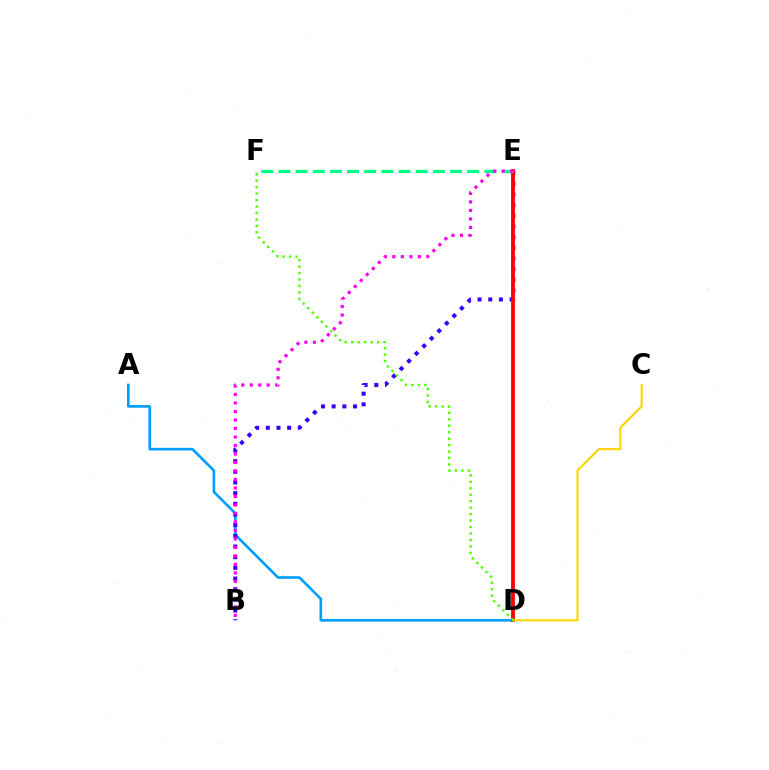{('A', 'D'): [{'color': '#009eff', 'line_style': 'solid', 'thickness': 1.9}], ('B', 'E'): [{'color': '#3700ff', 'line_style': 'dotted', 'thickness': 2.9}, {'color': '#ff00ed', 'line_style': 'dotted', 'thickness': 2.31}], ('D', 'E'): [{'color': '#ff0000', 'line_style': 'solid', 'thickness': 2.75}], ('E', 'F'): [{'color': '#00ff86', 'line_style': 'dashed', 'thickness': 2.33}], ('C', 'D'): [{'color': '#ffd500', 'line_style': 'solid', 'thickness': 1.55}], ('D', 'F'): [{'color': '#4fff00', 'line_style': 'dotted', 'thickness': 1.75}]}